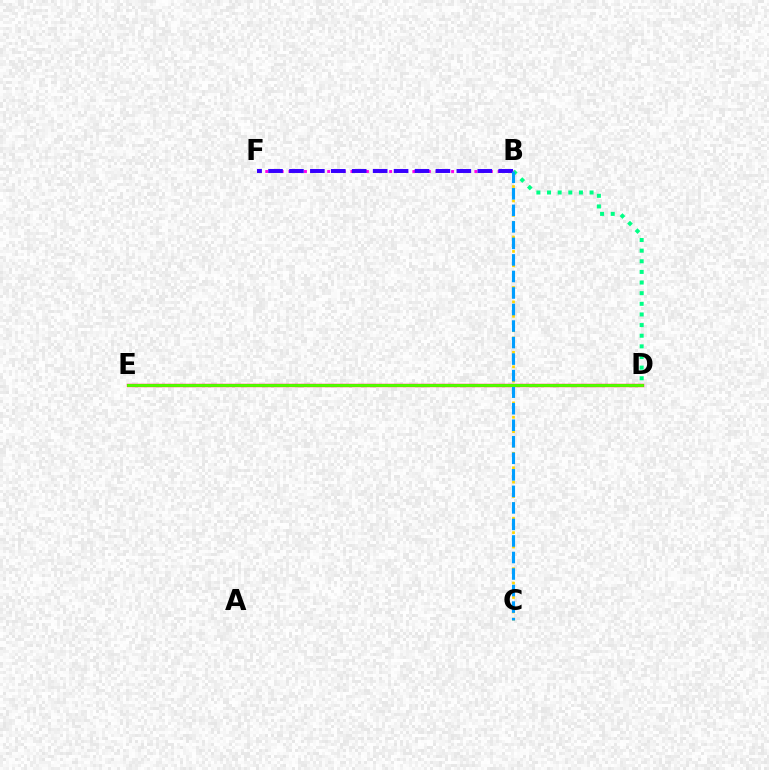{('B', 'D'): [{'color': '#00ff86', 'line_style': 'dotted', 'thickness': 2.89}], ('D', 'E'): [{'color': '#ff0000', 'line_style': 'solid', 'thickness': 2.41}, {'color': '#4fff00', 'line_style': 'solid', 'thickness': 2.08}], ('B', 'C'): [{'color': '#ffd500', 'line_style': 'dotted', 'thickness': 1.96}, {'color': '#009eff', 'line_style': 'dashed', 'thickness': 2.25}], ('B', 'F'): [{'color': '#ff00ed', 'line_style': 'dotted', 'thickness': 2.1}, {'color': '#3700ff', 'line_style': 'dashed', 'thickness': 2.84}]}